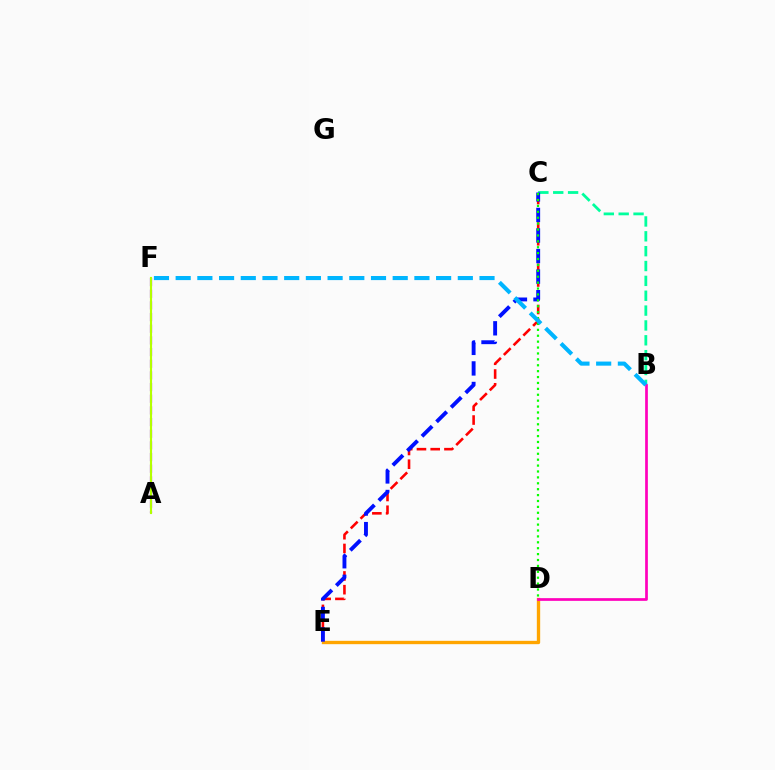{('A', 'F'): [{'color': '#9b00ff', 'line_style': 'dashed', 'thickness': 1.58}, {'color': '#b3ff00', 'line_style': 'solid', 'thickness': 1.54}], ('C', 'E'): [{'color': '#ff0000', 'line_style': 'dashed', 'thickness': 1.87}, {'color': '#0010ff', 'line_style': 'dashed', 'thickness': 2.79}], ('D', 'E'): [{'color': '#ffa500', 'line_style': 'solid', 'thickness': 2.41}], ('B', 'C'): [{'color': '#00ff9d', 'line_style': 'dashed', 'thickness': 2.02}], ('C', 'D'): [{'color': '#08ff00', 'line_style': 'dotted', 'thickness': 1.6}], ('B', 'D'): [{'color': '#ff00bd', 'line_style': 'solid', 'thickness': 1.95}], ('B', 'F'): [{'color': '#00b5ff', 'line_style': 'dashed', 'thickness': 2.95}]}